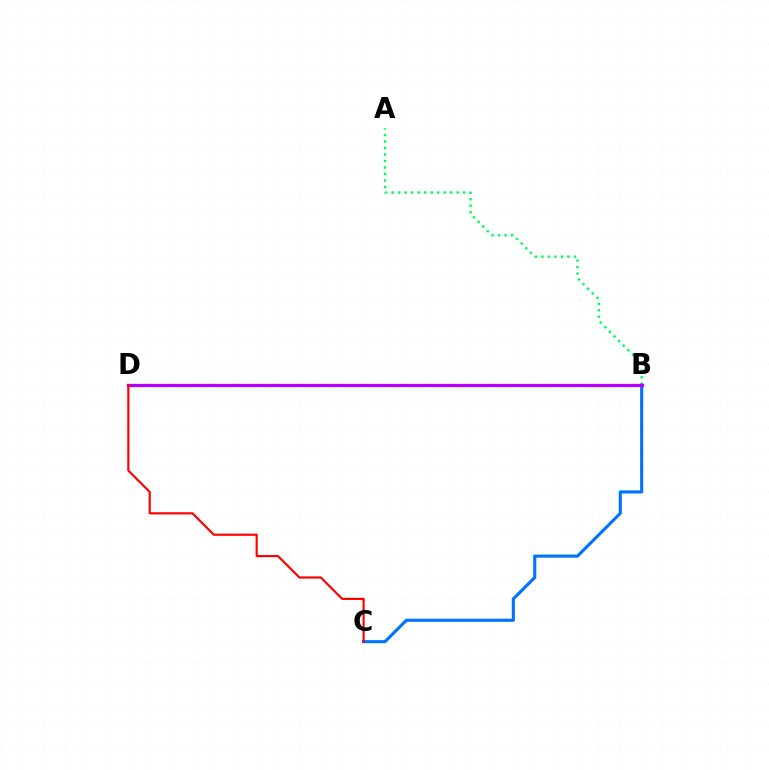{('A', 'B'): [{'color': '#00ff5c', 'line_style': 'dotted', 'thickness': 1.77}], ('B', 'C'): [{'color': '#0074ff', 'line_style': 'solid', 'thickness': 2.24}], ('B', 'D'): [{'color': '#d1ff00', 'line_style': 'dashed', 'thickness': 1.75}, {'color': '#b900ff', 'line_style': 'solid', 'thickness': 2.33}], ('C', 'D'): [{'color': '#ff0000', 'line_style': 'solid', 'thickness': 1.56}]}